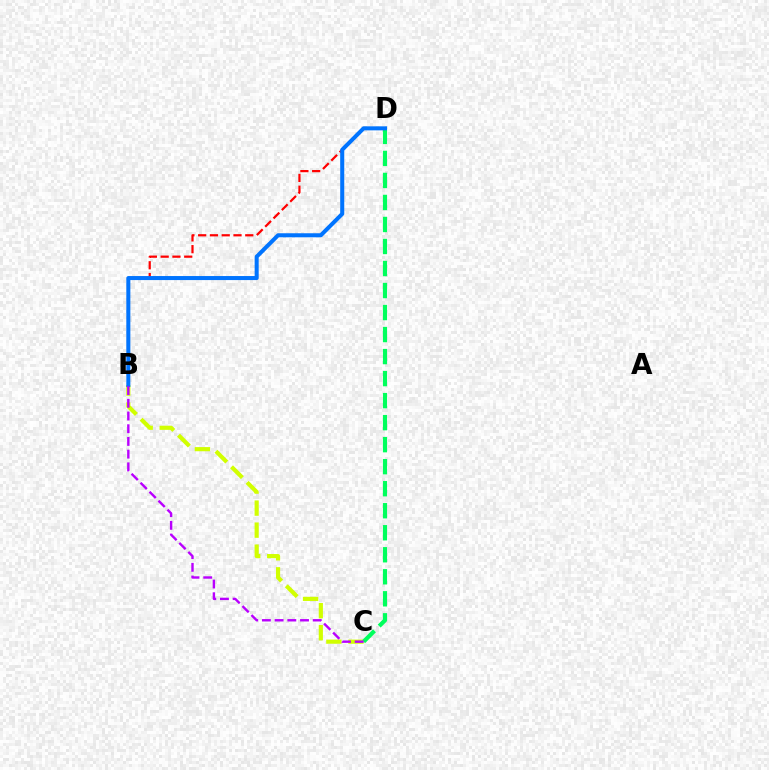{('B', 'D'): [{'color': '#ff0000', 'line_style': 'dashed', 'thickness': 1.6}, {'color': '#0074ff', 'line_style': 'solid', 'thickness': 2.91}], ('B', 'C'): [{'color': '#d1ff00', 'line_style': 'dashed', 'thickness': 2.99}, {'color': '#b900ff', 'line_style': 'dashed', 'thickness': 1.73}], ('C', 'D'): [{'color': '#00ff5c', 'line_style': 'dashed', 'thickness': 2.99}]}